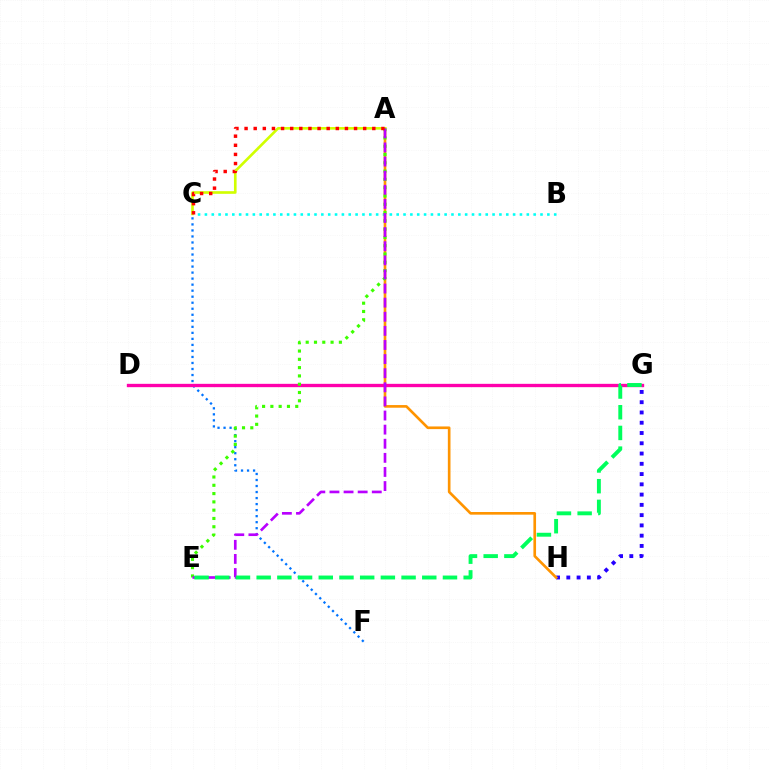{('C', 'F'): [{'color': '#0074ff', 'line_style': 'dotted', 'thickness': 1.64}], ('B', 'C'): [{'color': '#00fff6', 'line_style': 'dotted', 'thickness': 1.86}], ('G', 'H'): [{'color': '#2500ff', 'line_style': 'dotted', 'thickness': 2.79}], ('A', 'H'): [{'color': '#ff9400', 'line_style': 'solid', 'thickness': 1.91}], ('D', 'G'): [{'color': '#ff00ac', 'line_style': 'solid', 'thickness': 2.4}], ('A', 'C'): [{'color': '#d1ff00', 'line_style': 'solid', 'thickness': 1.9}, {'color': '#ff0000', 'line_style': 'dotted', 'thickness': 2.48}], ('A', 'E'): [{'color': '#3dff00', 'line_style': 'dotted', 'thickness': 2.25}, {'color': '#b900ff', 'line_style': 'dashed', 'thickness': 1.92}], ('E', 'G'): [{'color': '#00ff5c', 'line_style': 'dashed', 'thickness': 2.81}]}